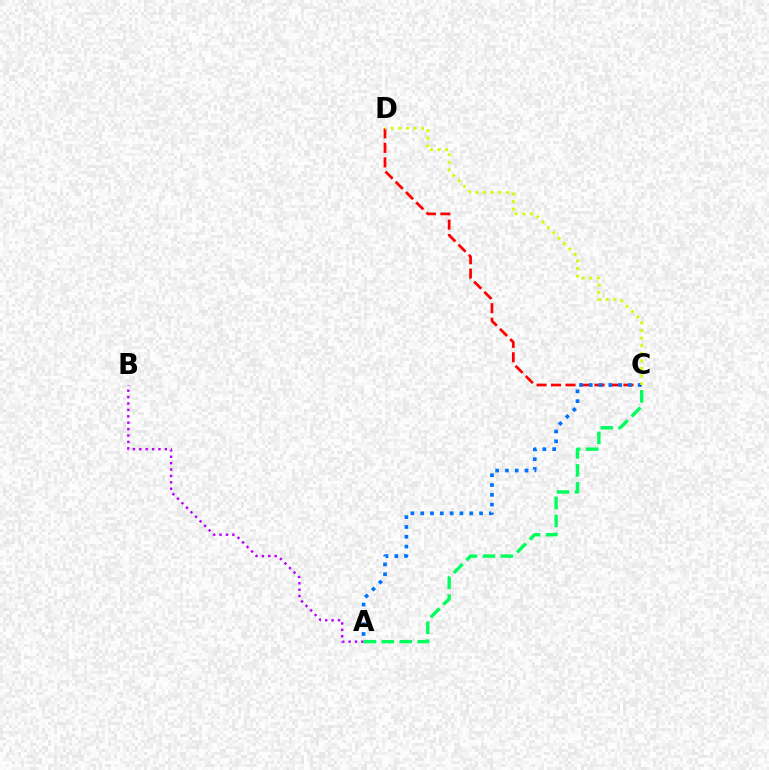{('C', 'D'): [{'color': '#ff0000', 'line_style': 'dashed', 'thickness': 1.97}, {'color': '#d1ff00', 'line_style': 'dotted', 'thickness': 2.06}], ('A', 'B'): [{'color': '#b900ff', 'line_style': 'dotted', 'thickness': 1.74}], ('A', 'C'): [{'color': '#00ff5c', 'line_style': 'dashed', 'thickness': 2.44}, {'color': '#0074ff', 'line_style': 'dotted', 'thickness': 2.66}]}